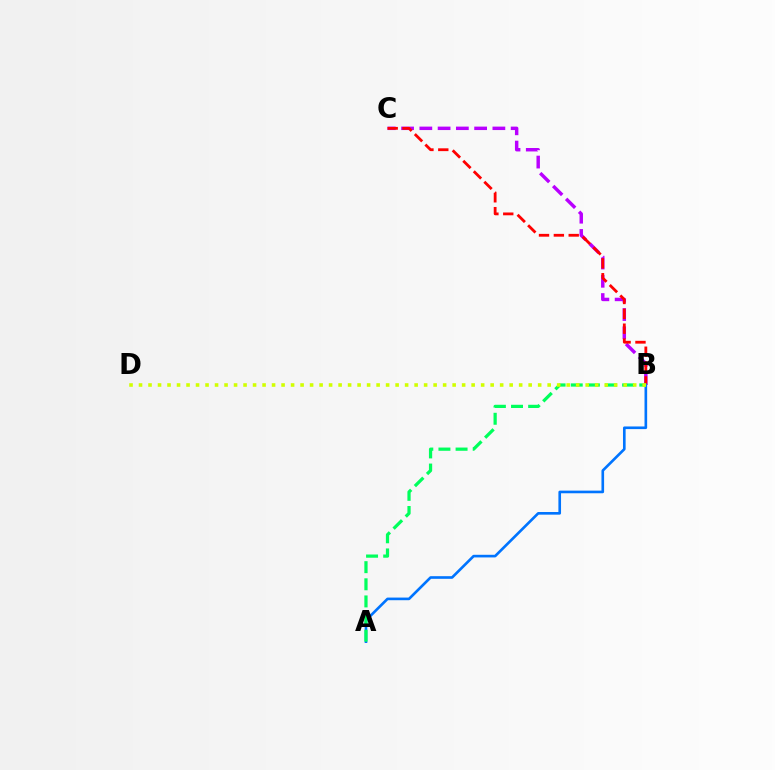{('B', 'C'): [{'color': '#b900ff', 'line_style': 'dashed', 'thickness': 2.48}, {'color': '#ff0000', 'line_style': 'dashed', 'thickness': 2.02}], ('A', 'B'): [{'color': '#0074ff', 'line_style': 'solid', 'thickness': 1.9}, {'color': '#00ff5c', 'line_style': 'dashed', 'thickness': 2.33}], ('B', 'D'): [{'color': '#d1ff00', 'line_style': 'dotted', 'thickness': 2.58}]}